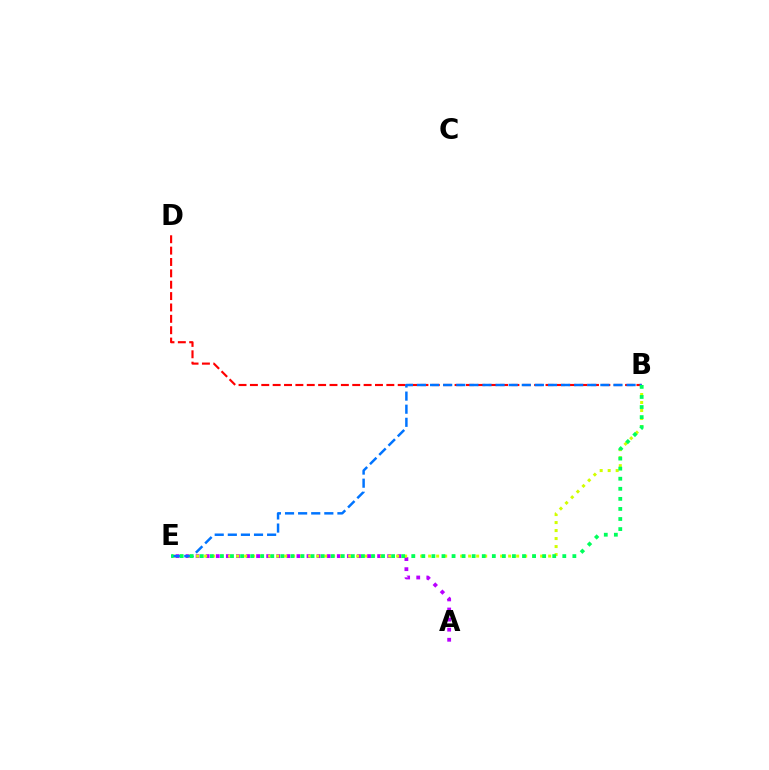{('B', 'D'): [{'color': '#ff0000', 'line_style': 'dashed', 'thickness': 1.54}], ('A', 'E'): [{'color': '#b900ff', 'line_style': 'dotted', 'thickness': 2.74}], ('B', 'E'): [{'color': '#d1ff00', 'line_style': 'dotted', 'thickness': 2.17}, {'color': '#0074ff', 'line_style': 'dashed', 'thickness': 1.78}, {'color': '#00ff5c', 'line_style': 'dotted', 'thickness': 2.74}]}